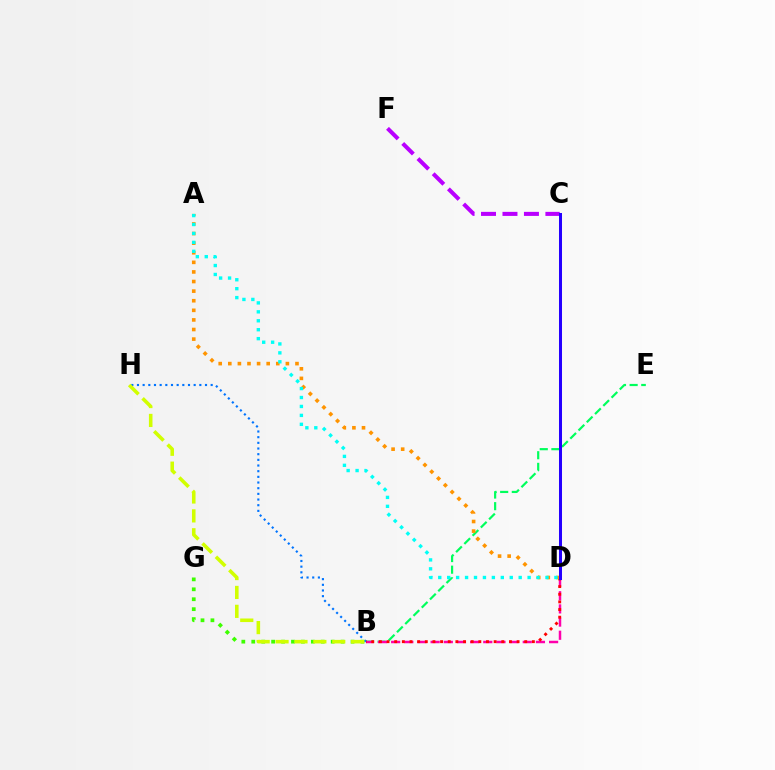{('B', 'E'): [{'color': '#00ff5c', 'line_style': 'dashed', 'thickness': 1.58}], ('C', 'F'): [{'color': '#b900ff', 'line_style': 'dashed', 'thickness': 2.92}], ('B', 'D'): [{'color': '#ff00ac', 'line_style': 'dashed', 'thickness': 1.79}, {'color': '#ff0000', 'line_style': 'dotted', 'thickness': 2.08}], ('B', 'H'): [{'color': '#0074ff', 'line_style': 'dotted', 'thickness': 1.54}, {'color': '#d1ff00', 'line_style': 'dashed', 'thickness': 2.57}], ('B', 'G'): [{'color': '#3dff00', 'line_style': 'dotted', 'thickness': 2.7}], ('A', 'D'): [{'color': '#ff9400', 'line_style': 'dotted', 'thickness': 2.61}, {'color': '#00fff6', 'line_style': 'dotted', 'thickness': 2.43}], ('C', 'D'): [{'color': '#2500ff', 'line_style': 'solid', 'thickness': 2.17}]}